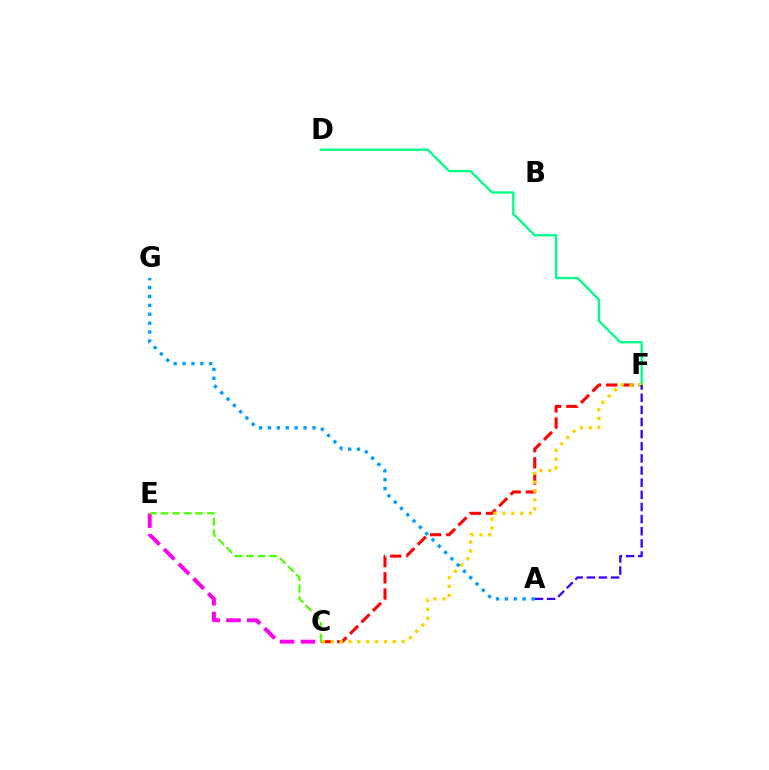{('D', 'F'): [{'color': '#00ff86', 'line_style': 'solid', 'thickness': 1.68}], ('C', 'F'): [{'color': '#ff0000', 'line_style': 'dashed', 'thickness': 2.2}, {'color': '#ffd500', 'line_style': 'dotted', 'thickness': 2.41}], ('A', 'G'): [{'color': '#009eff', 'line_style': 'dotted', 'thickness': 2.42}], ('C', 'E'): [{'color': '#ff00ed', 'line_style': 'dashed', 'thickness': 2.83}, {'color': '#4fff00', 'line_style': 'dashed', 'thickness': 1.57}], ('A', 'F'): [{'color': '#3700ff', 'line_style': 'dashed', 'thickness': 1.65}]}